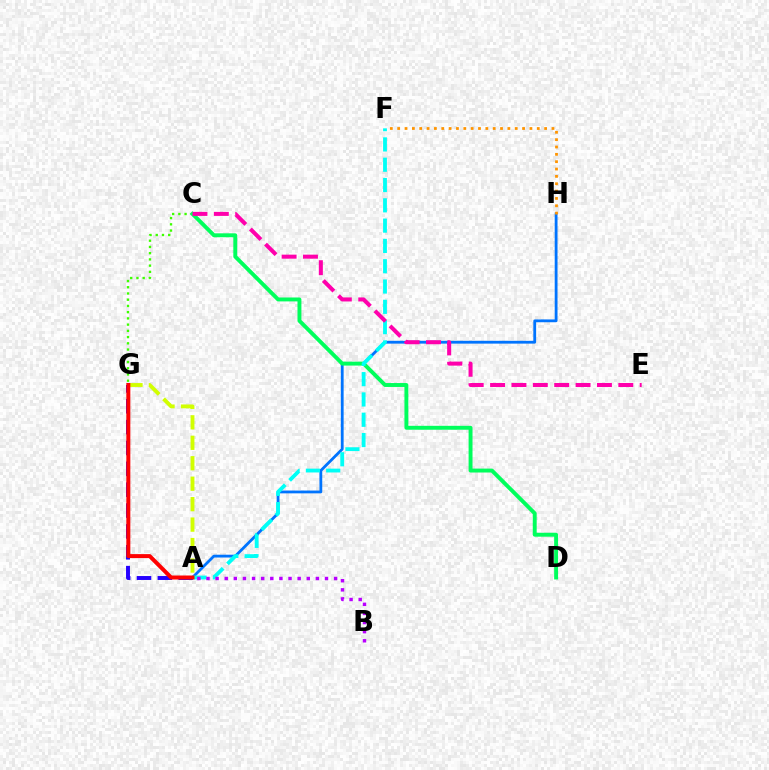{('A', 'G'): [{'color': '#2500ff', 'line_style': 'dashed', 'thickness': 2.83}, {'color': '#d1ff00', 'line_style': 'dashed', 'thickness': 2.78}, {'color': '#ff0000', 'line_style': 'solid', 'thickness': 2.88}], ('A', 'H'): [{'color': '#0074ff', 'line_style': 'solid', 'thickness': 2.02}], ('C', 'G'): [{'color': '#3dff00', 'line_style': 'dotted', 'thickness': 1.69}], ('C', 'D'): [{'color': '#00ff5c', 'line_style': 'solid', 'thickness': 2.82}], ('A', 'F'): [{'color': '#00fff6', 'line_style': 'dashed', 'thickness': 2.76}], ('C', 'E'): [{'color': '#ff00ac', 'line_style': 'dashed', 'thickness': 2.9}], ('A', 'B'): [{'color': '#b900ff', 'line_style': 'dotted', 'thickness': 2.48}], ('F', 'H'): [{'color': '#ff9400', 'line_style': 'dotted', 'thickness': 2.0}]}